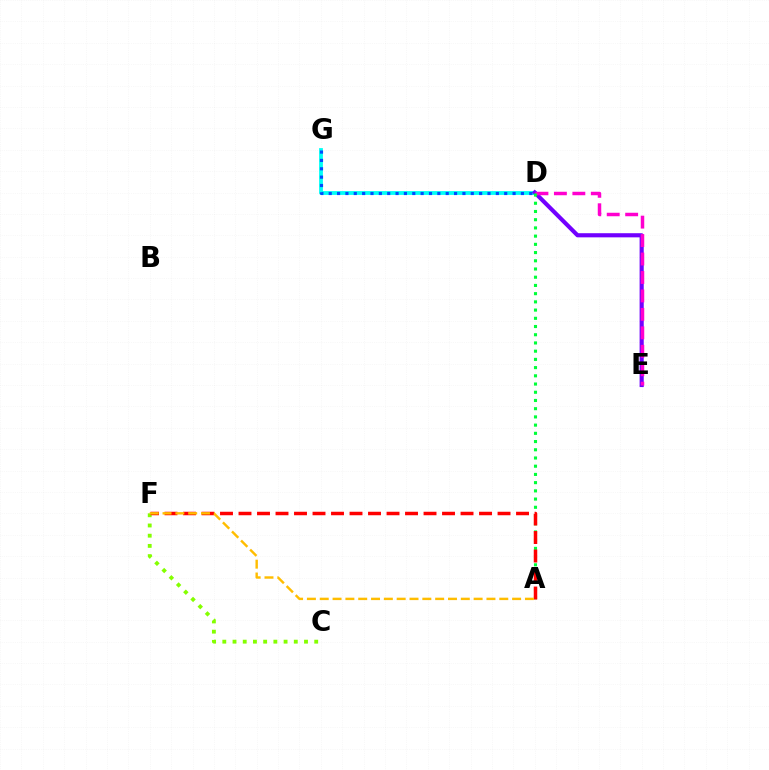{('D', 'G'): [{'color': '#00fff6', 'line_style': 'solid', 'thickness': 2.73}, {'color': '#004bff', 'line_style': 'dotted', 'thickness': 2.27}], ('D', 'E'): [{'color': '#7200ff', 'line_style': 'solid', 'thickness': 2.97}, {'color': '#ff00cf', 'line_style': 'dashed', 'thickness': 2.51}], ('C', 'F'): [{'color': '#84ff00', 'line_style': 'dotted', 'thickness': 2.77}], ('A', 'D'): [{'color': '#00ff39', 'line_style': 'dotted', 'thickness': 2.23}], ('A', 'F'): [{'color': '#ff0000', 'line_style': 'dashed', 'thickness': 2.51}, {'color': '#ffbd00', 'line_style': 'dashed', 'thickness': 1.74}]}